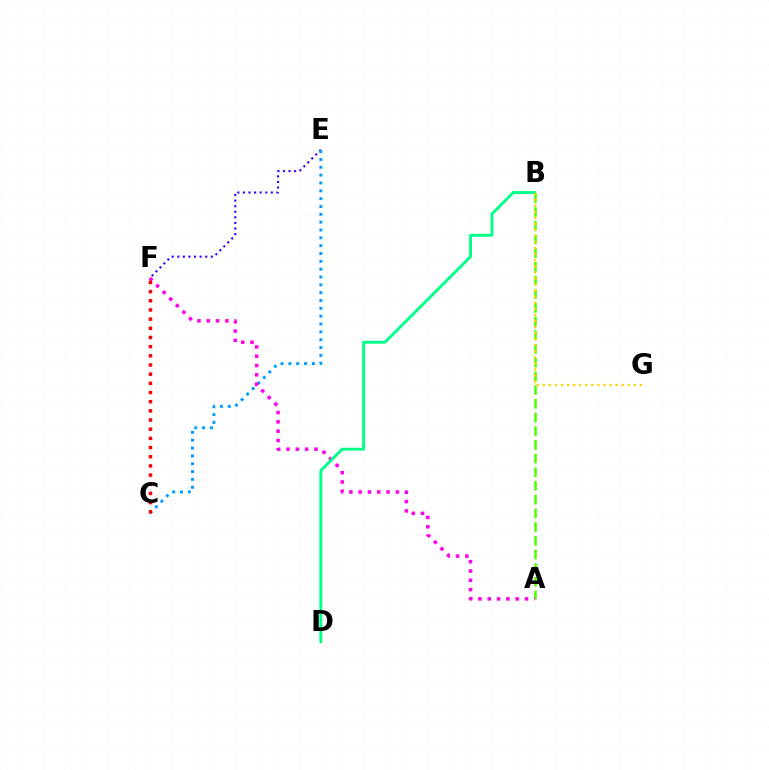{('E', 'F'): [{'color': '#3700ff', 'line_style': 'dotted', 'thickness': 1.52}], ('C', 'E'): [{'color': '#009eff', 'line_style': 'dotted', 'thickness': 2.13}], ('A', 'B'): [{'color': '#4fff00', 'line_style': 'dashed', 'thickness': 1.86}], ('A', 'F'): [{'color': '#ff00ed', 'line_style': 'dotted', 'thickness': 2.53}], ('B', 'D'): [{'color': '#00ff86', 'line_style': 'solid', 'thickness': 2.08}], ('B', 'G'): [{'color': '#ffd500', 'line_style': 'dotted', 'thickness': 1.65}], ('C', 'F'): [{'color': '#ff0000', 'line_style': 'dotted', 'thickness': 2.49}]}